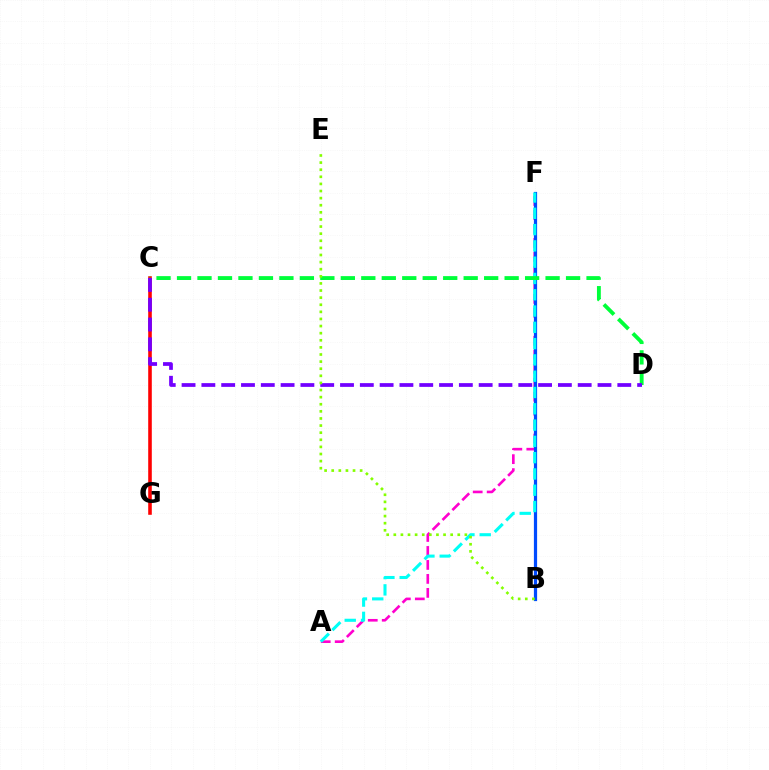{('B', 'F'): [{'color': '#ffbd00', 'line_style': 'dotted', 'thickness': 1.82}, {'color': '#004bff', 'line_style': 'solid', 'thickness': 2.31}], ('C', 'G'): [{'color': '#ff0000', 'line_style': 'solid', 'thickness': 2.58}], ('A', 'F'): [{'color': '#ff00cf', 'line_style': 'dashed', 'thickness': 1.9}, {'color': '#00fff6', 'line_style': 'dashed', 'thickness': 2.21}], ('C', 'D'): [{'color': '#00ff39', 'line_style': 'dashed', 'thickness': 2.78}, {'color': '#7200ff', 'line_style': 'dashed', 'thickness': 2.69}], ('B', 'E'): [{'color': '#84ff00', 'line_style': 'dotted', 'thickness': 1.93}]}